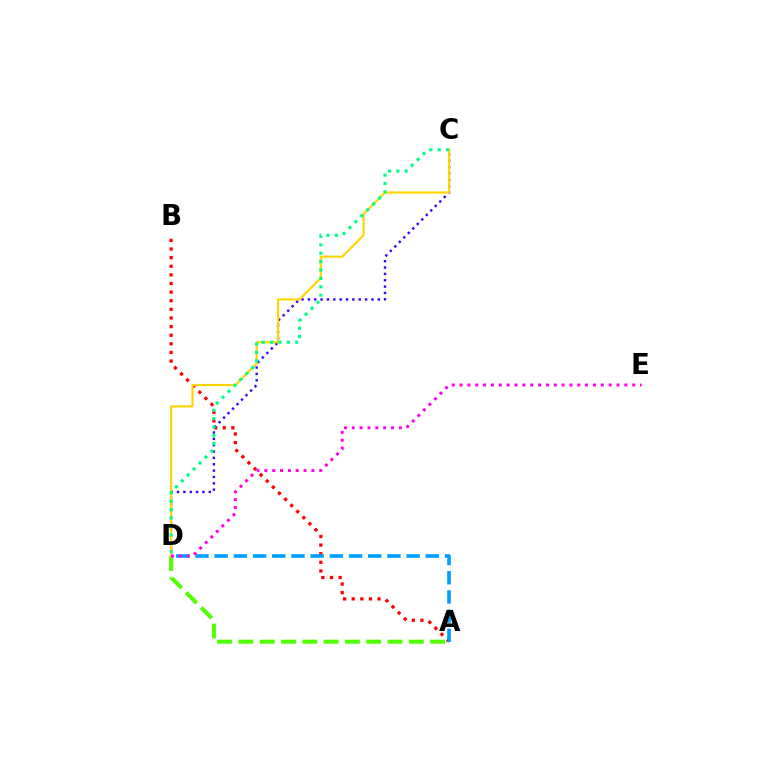{('A', 'B'): [{'color': '#ff0000', 'line_style': 'dotted', 'thickness': 2.34}], ('C', 'D'): [{'color': '#3700ff', 'line_style': 'dotted', 'thickness': 1.73}, {'color': '#ffd500', 'line_style': 'solid', 'thickness': 1.55}, {'color': '#00ff86', 'line_style': 'dotted', 'thickness': 2.28}], ('A', 'D'): [{'color': '#4fff00', 'line_style': 'dashed', 'thickness': 2.89}, {'color': '#009eff', 'line_style': 'dashed', 'thickness': 2.61}], ('D', 'E'): [{'color': '#ff00ed', 'line_style': 'dotted', 'thickness': 2.13}]}